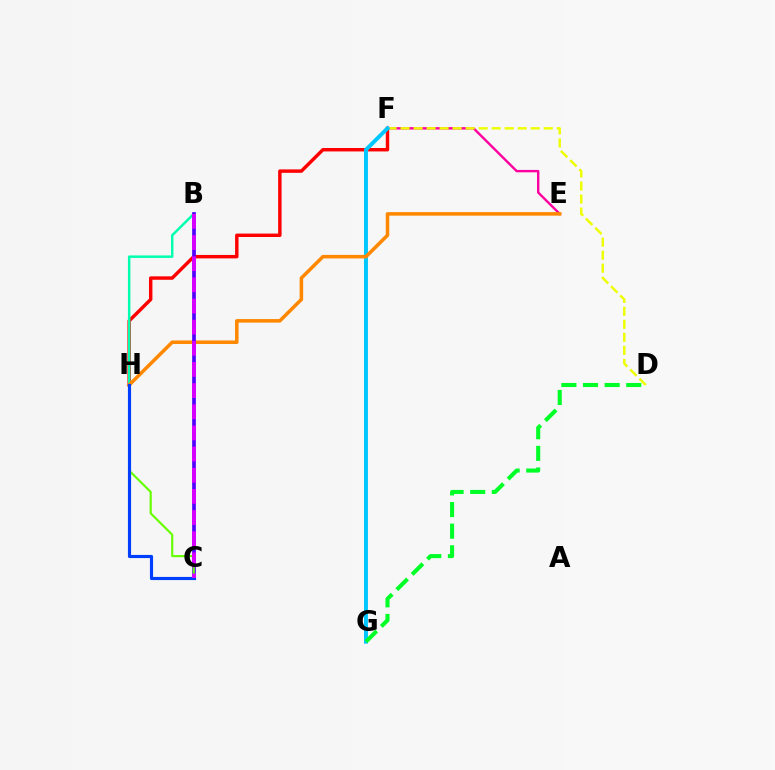{('F', 'H'): [{'color': '#ff0000', 'line_style': 'solid', 'thickness': 2.47}], ('E', 'F'): [{'color': '#ff00a0', 'line_style': 'solid', 'thickness': 1.73}], ('D', 'F'): [{'color': '#eeff00', 'line_style': 'dashed', 'thickness': 1.77}], ('F', 'G'): [{'color': '#00c7ff', 'line_style': 'solid', 'thickness': 2.83}], ('B', 'H'): [{'color': '#00ffaf', 'line_style': 'solid', 'thickness': 1.78}], ('D', 'G'): [{'color': '#00ff27', 'line_style': 'dashed', 'thickness': 2.94}], ('E', 'H'): [{'color': '#ff8800', 'line_style': 'solid', 'thickness': 2.54}], ('B', 'C'): [{'color': '#4f00ff', 'line_style': 'solid', 'thickness': 2.66}, {'color': '#d600ff', 'line_style': 'dashed', 'thickness': 2.87}], ('C', 'H'): [{'color': '#66ff00', 'line_style': 'solid', 'thickness': 1.55}, {'color': '#003fff', 'line_style': 'solid', 'thickness': 2.27}]}